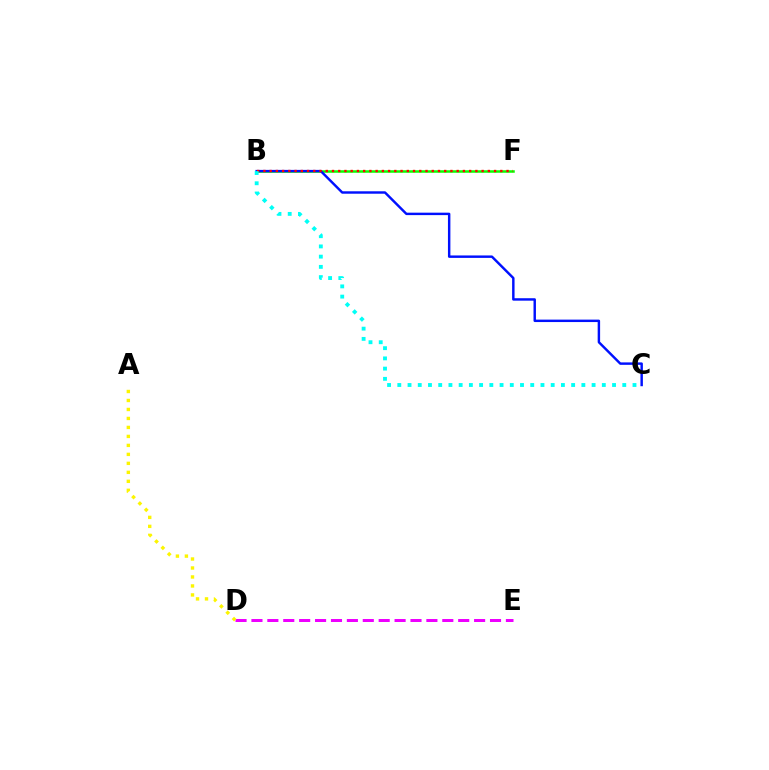{('B', 'F'): [{'color': '#08ff00', 'line_style': 'solid', 'thickness': 1.82}, {'color': '#ff0000', 'line_style': 'dotted', 'thickness': 1.69}], ('D', 'E'): [{'color': '#ee00ff', 'line_style': 'dashed', 'thickness': 2.16}], ('B', 'C'): [{'color': '#0010ff', 'line_style': 'solid', 'thickness': 1.76}, {'color': '#00fff6', 'line_style': 'dotted', 'thickness': 2.78}], ('A', 'D'): [{'color': '#fcf500', 'line_style': 'dotted', 'thickness': 2.44}]}